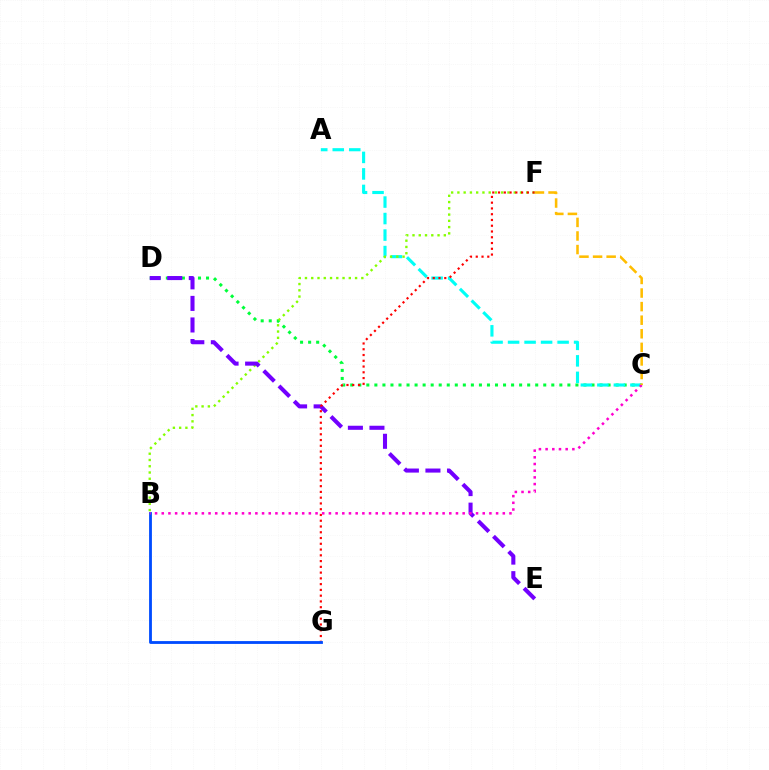{('C', 'D'): [{'color': '#00ff39', 'line_style': 'dotted', 'thickness': 2.18}], ('A', 'C'): [{'color': '#00fff6', 'line_style': 'dashed', 'thickness': 2.24}], ('B', 'F'): [{'color': '#84ff00', 'line_style': 'dotted', 'thickness': 1.7}], ('D', 'E'): [{'color': '#7200ff', 'line_style': 'dashed', 'thickness': 2.93}], ('F', 'G'): [{'color': '#ff0000', 'line_style': 'dotted', 'thickness': 1.57}], ('B', 'G'): [{'color': '#004bff', 'line_style': 'solid', 'thickness': 2.03}], ('B', 'C'): [{'color': '#ff00cf', 'line_style': 'dotted', 'thickness': 1.82}], ('C', 'F'): [{'color': '#ffbd00', 'line_style': 'dashed', 'thickness': 1.85}]}